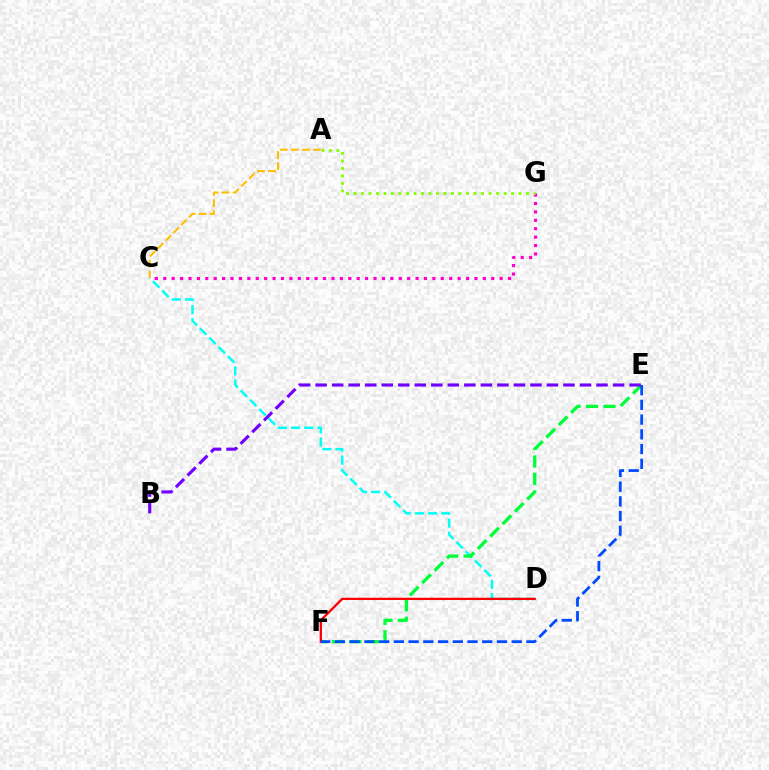{('C', 'D'): [{'color': '#00fff6', 'line_style': 'dashed', 'thickness': 1.79}], ('E', 'F'): [{'color': '#00ff39', 'line_style': 'dashed', 'thickness': 2.37}, {'color': '#004bff', 'line_style': 'dashed', 'thickness': 2.0}], ('C', 'G'): [{'color': '#ff00cf', 'line_style': 'dotted', 'thickness': 2.29}], ('A', 'G'): [{'color': '#84ff00', 'line_style': 'dotted', 'thickness': 2.04}], ('B', 'E'): [{'color': '#7200ff', 'line_style': 'dashed', 'thickness': 2.24}], ('A', 'C'): [{'color': '#ffbd00', 'line_style': 'dashed', 'thickness': 1.5}], ('D', 'F'): [{'color': '#ff0000', 'line_style': 'solid', 'thickness': 1.65}]}